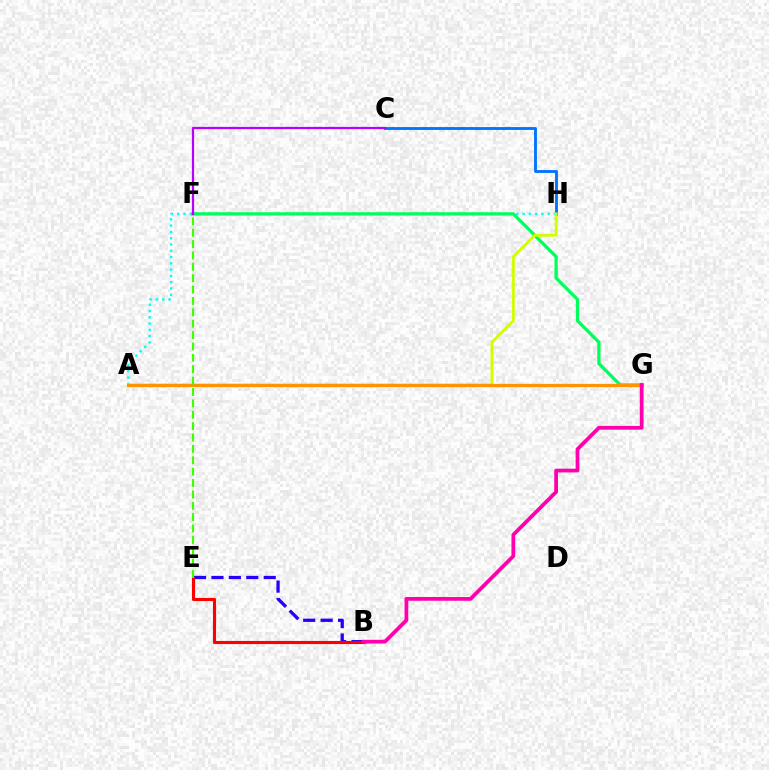{('B', 'E'): [{'color': '#2500ff', 'line_style': 'dashed', 'thickness': 2.37}, {'color': '#ff0000', 'line_style': 'solid', 'thickness': 2.24}], ('C', 'H'): [{'color': '#0074ff', 'line_style': 'solid', 'thickness': 2.05}], ('A', 'H'): [{'color': '#00fff6', 'line_style': 'dotted', 'thickness': 1.71}, {'color': '#d1ff00', 'line_style': 'solid', 'thickness': 2.04}], ('F', 'G'): [{'color': '#00ff5c', 'line_style': 'solid', 'thickness': 2.36}], ('A', 'G'): [{'color': '#ff9400', 'line_style': 'solid', 'thickness': 2.35}], ('C', 'F'): [{'color': '#b900ff', 'line_style': 'solid', 'thickness': 1.61}], ('B', 'G'): [{'color': '#ff00ac', 'line_style': 'solid', 'thickness': 2.7}], ('E', 'F'): [{'color': '#3dff00', 'line_style': 'dashed', 'thickness': 1.55}]}